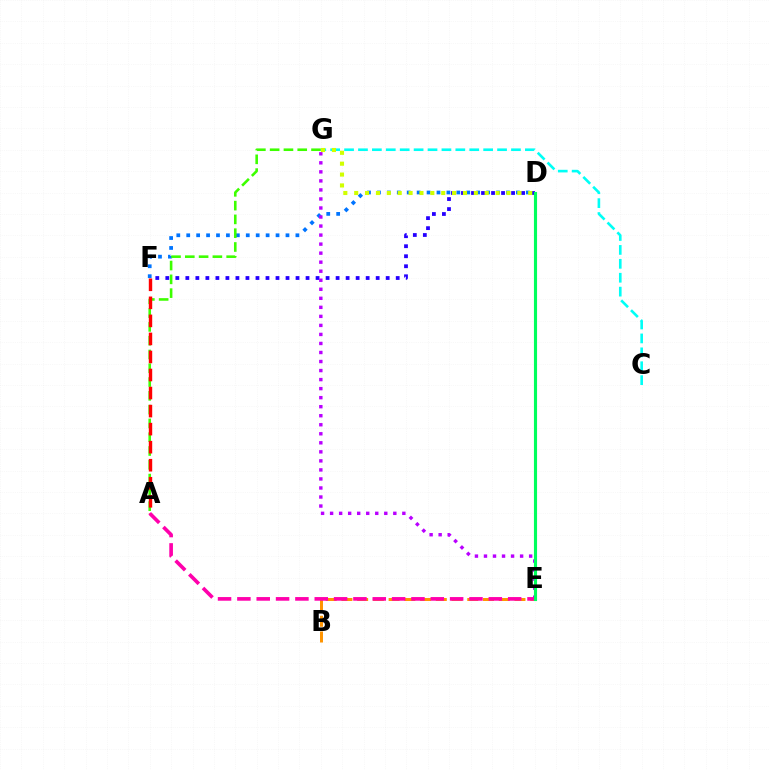{('D', 'F'): [{'color': '#2500ff', 'line_style': 'dotted', 'thickness': 2.72}, {'color': '#0074ff', 'line_style': 'dotted', 'thickness': 2.7}], ('B', 'E'): [{'color': '#ff9400', 'line_style': 'dashed', 'thickness': 2.14}], ('A', 'G'): [{'color': '#3dff00', 'line_style': 'dashed', 'thickness': 1.87}], ('C', 'G'): [{'color': '#00fff6', 'line_style': 'dashed', 'thickness': 1.89}], ('A', 'F'): [{'color': '#ff0000', 'line_style': 'dashed', 'thickness': 2.45}], ('E', 'G'): [{'color': '#b900ff', 'line_style': 'dotted', 'thickness': 2.45}], ('A', 'E'): [{'color': '#ff00ac', 'line_style': 'dashed', 'thickness': 2.63}], ('D', 'E'): [{'color': '#00ff5c', 'line_style': 'solid', 'thickness': 2.25}], ('D', 'G'): [{'color': '#d1ff00', 'line_style': 'dotted', 'thickness': 2.96}]}